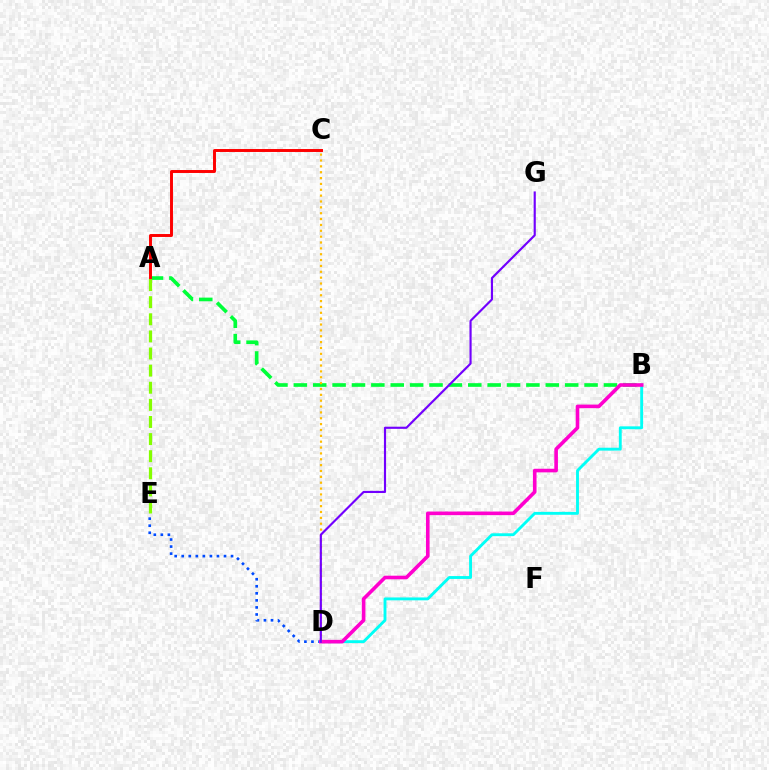{('A', 'B'): [{'color': '#00ff39', 'line_style': 'dashed', 'thickness': 2.63}], ('A', 'C'): [{'color': '#ff0000', 'line_style': 'solid', 'thickness': 2.12}], ('D', 'E'): [{'color': '#004bff', 'line_style': 'dotted', 'thickness': 1.91}], ('A', 'E'): [{'color': '#84ff00', 'line_style': 'dashed', 'thickness': 2.32}], ('B', 'D'): [{'color': '#00fff6', 'line_style': 'solid', 'thickness': 2.07}, {'color': '#ff00cf', 'line_style': 'solid', 'thickness': 2.6}], ('C', 'D'): [{'color': '#ffbd00', 'line_style': 'dotted', 'thickness': 1.59}], ('D', 'G'): [{'color': '#7200ff', 'line_style': 'solid', 'thickness': 1.55}]}